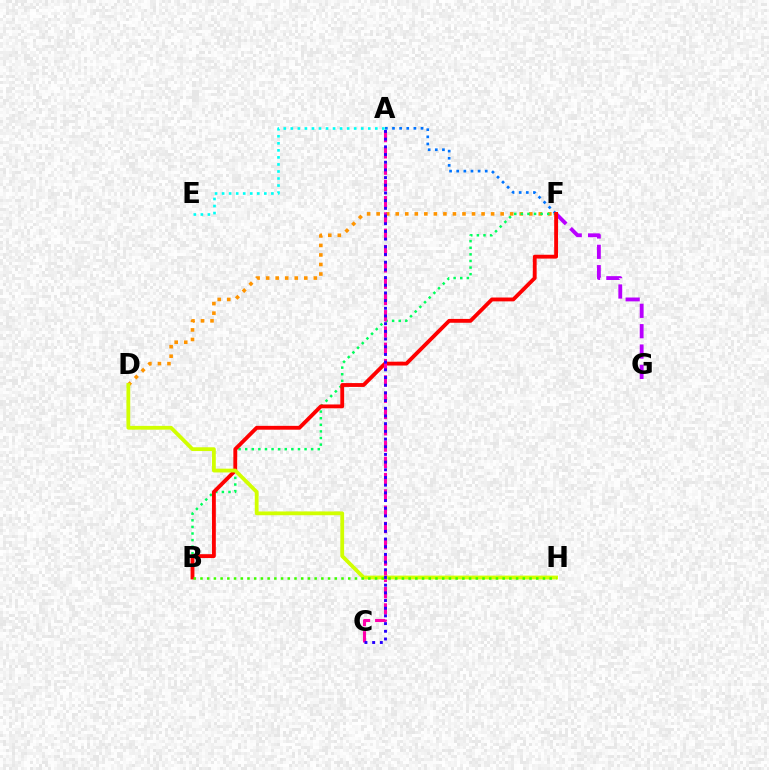{('A', 'E'): [{'color': '#00fff6', 'line_style': 'dotted', 'thickness': 1.91}], ('F', 'G'): [{'color': '#b900ff', 'line_style': 'dashed', 'thickness': 2.77}], ('D', 'F'): [{'color': '#ff9400', 'line_style': 'dotted', 'thickness': 2.59}], ('B', 'F'): [{'color': '#00ff5c', 'line_style': 'dotted', 'thickness': 1.79}, {'color': '#ff0000', 'line_style': 'solid', 'thickness': 2.77}], ('A', 'F'): [{'color': '#0074ff', 'line_style': 'dotted', 'thickness': 1.94}], ('A', 'C'): [{'color': '#ff00ac', 'line_style': 'dashed', 'thickness': 2.21}, {'color': '#2500ff', 'line_style': 'dotted', 'thickness': 2.09}], ('D', 'H'): [{'color': '#d1ff00', 'line_style': 'solid', 'thickness': 2.73}], ('B', 'H'): [{'color': '#3dff00', 'line_style': 'dotted', 'thickness': 1.82}]}